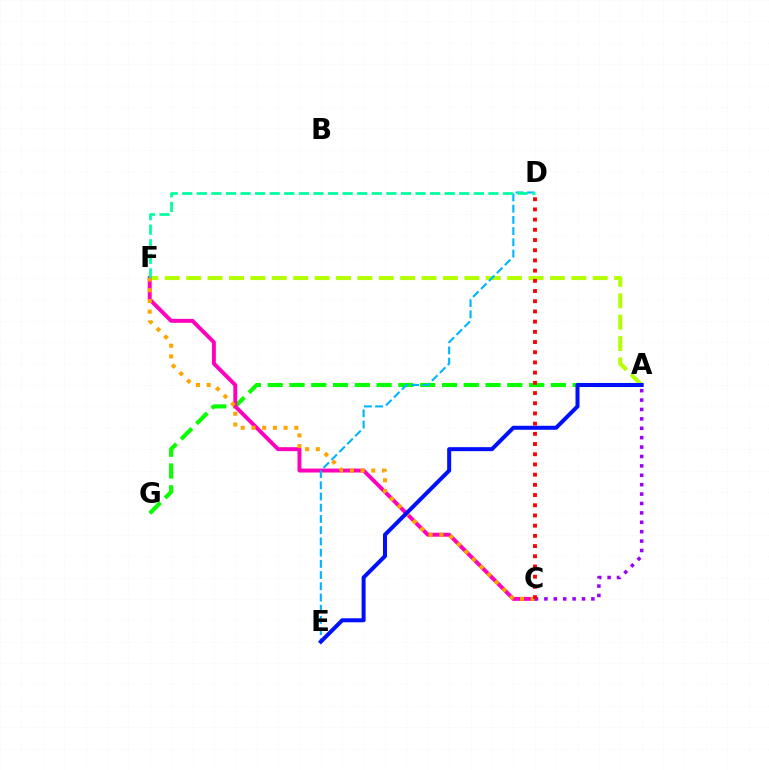{('A', 'F'): [{'color': '#b3ff00', 'line_style': 'dashed', 'thickness': 2.91}], ('A', 'G'): [{'color': '#08ff00', 'line_style': 'dashed', 'thickness': 2.96}], ('C', 'F'): [{'color': '#ff00bd', 'line_style': 'solid', 'thickness': 2.83}, {'color': '#ffa500', 'line_style': 'dotted', 'thickness': 2.91}], ('D', 'E'): [{'color': '#00b5ff', 'line_style': 'dashed', 'thickness': 1.52}], ('D', 'F'): [{'color': '#00ff9d', 'line_style': 'dashed', 'thickness': 1.98}], ('A', 'E'): [{'color': '#0010ff', 'line_style': 'solid', 'thickness': 2.88}], ('A', 'C'): [{'color': '#9b00ff', 'line_style': 'dotted', 'thickness': 2.55}], ('C', 'D'): [{'color': '#ff0000', 'line_style': 'dotted', 'thickness': 2.77}]}